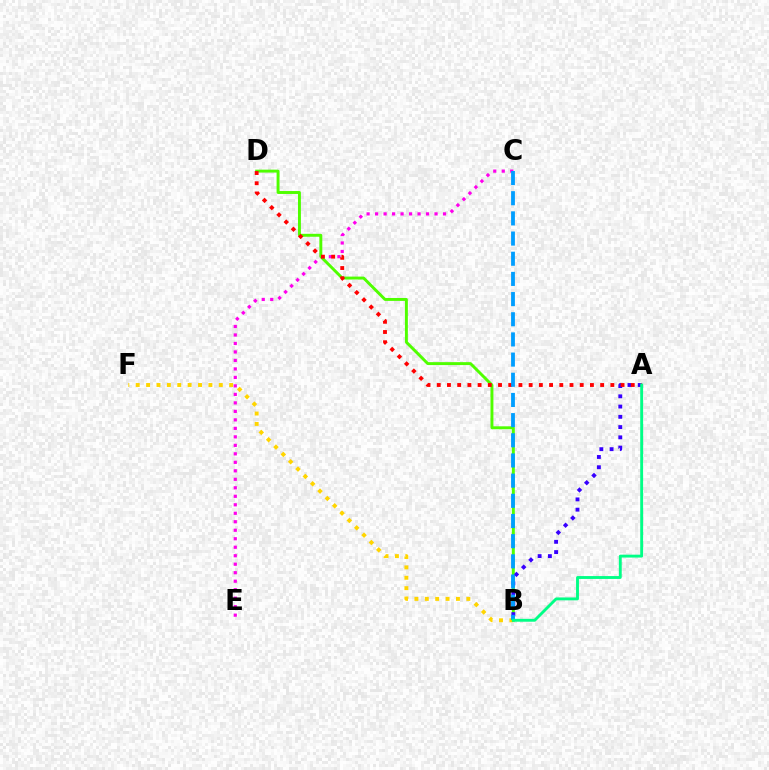{('B', 'F'): [{'color': '#ffd500', 'line_style': 'dotted', 'thickness': 2.82}], ('C', 'E'): [{'color': '#ff00ed', 'line_style': 'dotted', 'thickness': 2.31}], ('B', 'D'): [{'color': '#4fff00', 'line_style': 'solid', 'thickness': 2.11}], ('A', 'B'): [{'color': '#3700ff', 'line_style': 'dotted', 'thickness': 2.79}, {'color': '#00ff86', 'line_style': 'solid', 'thickness': 2.07}], ('A', 'D'): [{'color': '#ff0000', 'line_style': 'dotted', 'thickness': 2.77}], ('B', 'C'): [{'color': '#009eff', 'line_style': 'dashed', 'thickness': 2.74}]}